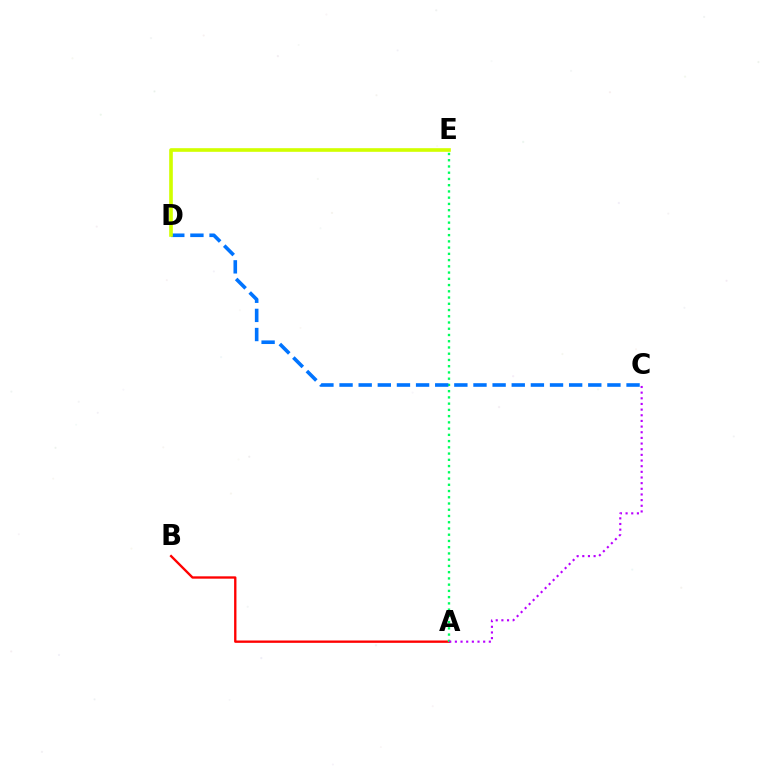{('A', 'B'): [{'color': '#ff0000', 'line_style': 'solid', 'thickness': 1.69}], ('A', 'E'): [{'color': '#00ff5c', 'line_style': 'dotted', 'thickness': 1.7}], ('C', 'D'): [{'color': '#0074ff', 'line_style': 'dashed', 'thickness': 2.6}], ('D', 'E'): [{'color': '#d1ff00', 'line_style': 'solid', 'thickness': 2.62}], ('A', 'C'): [{'color': '#b900ff', 'line_style': 'dotted', 'thickness': 1.54}]}